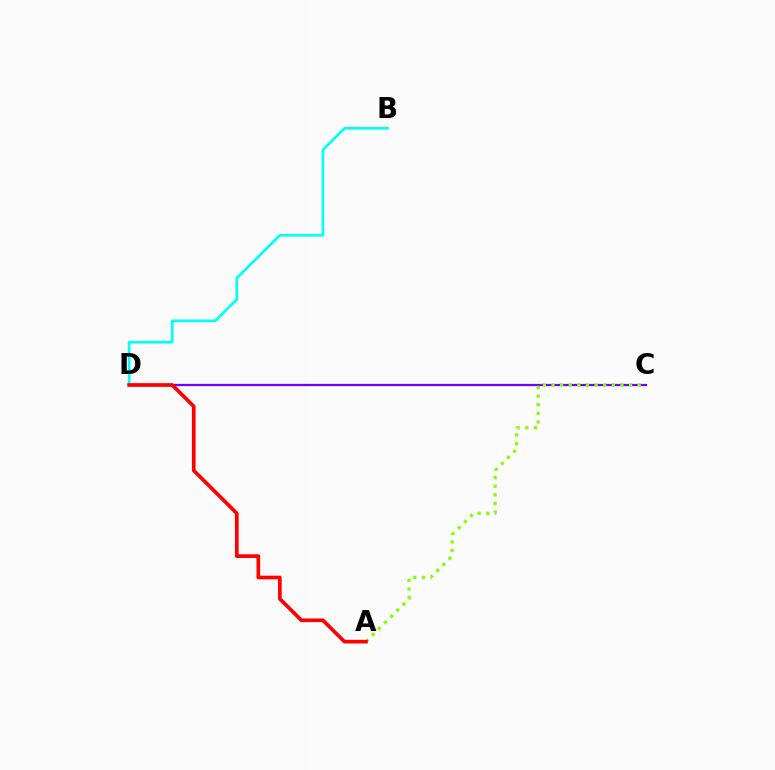{('B', 'D'): [{'color': '#00fff6', 'line_style': 'solid', 'thickness': 1.92}], ('C', 'D'): [{'color': '#7200ff', 'line_style': 'solid', 'thickness': 1.61}], ('A', 'C'): [{'color': '#84ff00', 'line_style': 'dotted', 'thickness': 2.34}], ('A', 'D'): [{'color': '#ff0000', 'line_style': 'solid', 'thickness': 2.64}]}